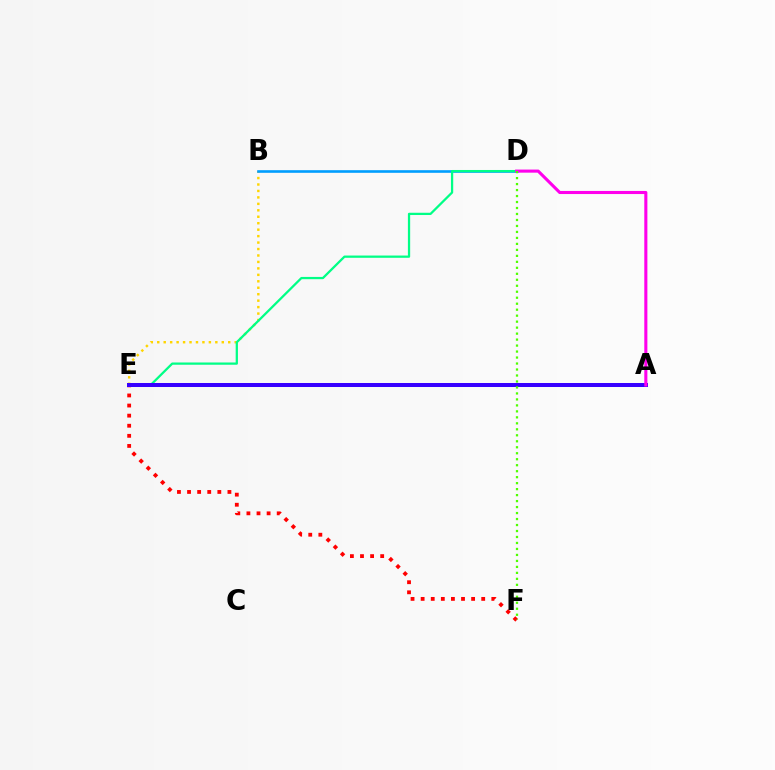{('B', 'E'): [{'color': '#ffd500', 'line_style': 'dotted', 'thickness': 1.75}], ('B', 'D'): [{'color': '#009eff', 'line_style': 'solid', 'thickness': 1.89}], ('E', 'F'): [{'color': '#ff0000', 'line_style': 'dotted', 'thickness': 2.74}], ('D', 'E'): [{'color': '#00ff86', 'line_style': 'solid', 'thickness': 1.63}], ('A', 'E'): [{'color': '#3700ff', 'line_style': 'solid', 'thickness': 2.89}], ('A', 'D'): [{'color': '#ff00ed', 'line_style': 'solid', 'thickness': 2.22}], ('D', 'F'): [{'color': '#4fff00', 'line_style': 'dotted', 'thickness': 1.63}]}